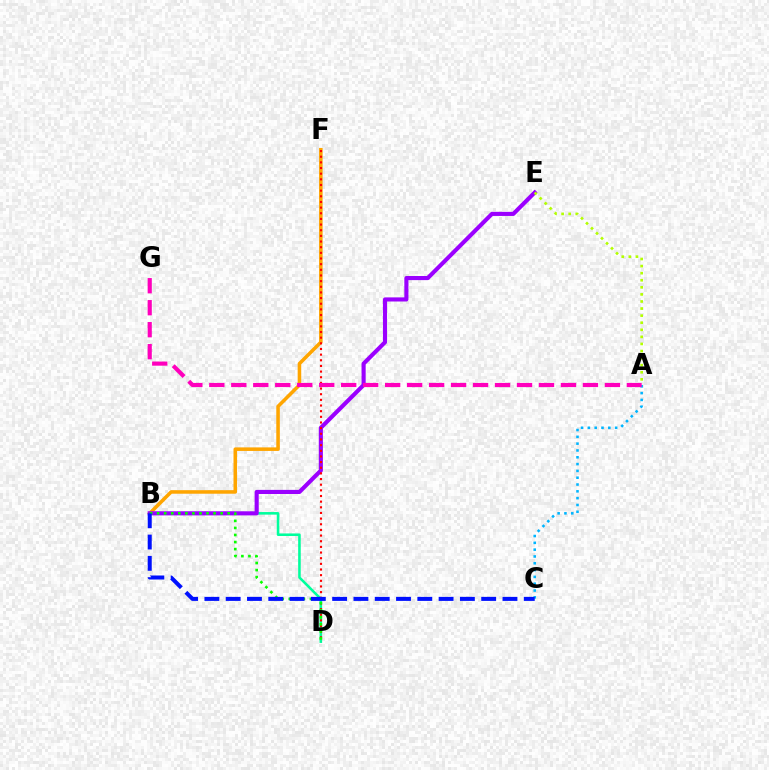{('B', 'F'): [{'color': '#ffa500', 'line_style': 'solid', 'thickness': 2.56}], ('B', 'D'): [{'color': '#00ff9d', 'line_style': 'solid', 'thickness': 1.85}, {'color': '#08ff00', 'line_style': 'dotted', 'thickness': 1.92}], ('B', 'E'): [{'color': '#9b00ff', 'line_style': 'solid', 'thickness': 2.96}], ('A', 'C'): [{'color': '#00b5ff', 'line_style': 'dotted', 'thickness': 1.85}], ('D', 'F'): [{'color': '#ff0000', 'line_style': 'dotted', 'thickness': 1.54}], ('A', 'G'): [{'color': '#ff00bd', 'line_style': 'dashed', 'thickness': 2.99}], ('A', 'E'): [{'color': '#b3ff00', 'line_style': 'dotted', 'thickness': 1.92}], ('B', 'C'): [{'color': '#0010ff', 'line_style': 'dashed', 'thickness': 2.89}]}